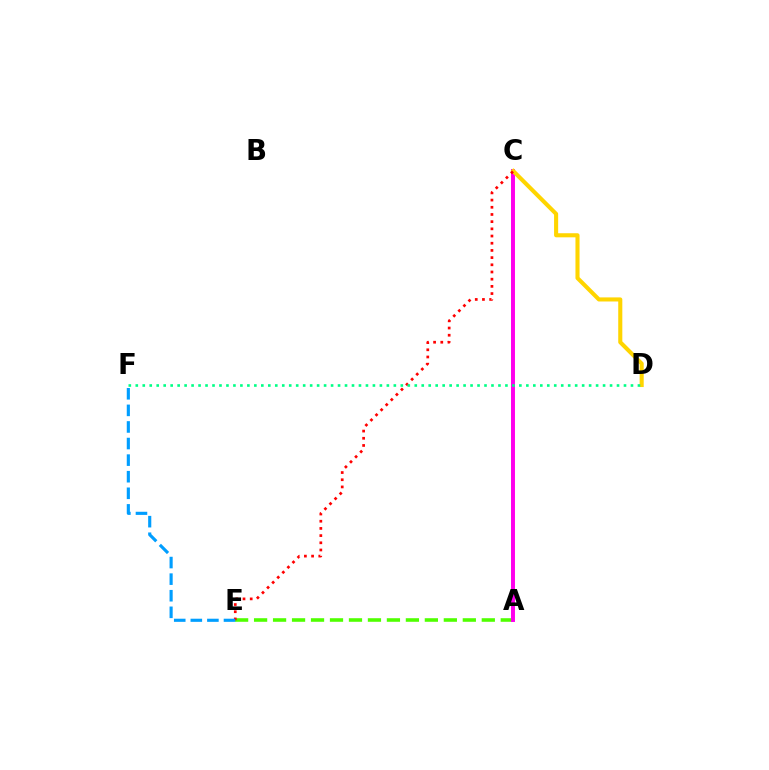{('A', 'E'): [{'color': '#4fff00', 'line_style': 'dashed', 'thickness': 2.58}], ('A', 'C'): [{'color': '#3700ff', 'line_style': 'dashed', 'thickness': 1.51}, {'color': '#ff00ed', 'line_style': 'solid', 'thickness': 2.84}], ('C', 'D'): [{'color': '#ffd500', 'line_style': 'solid', 'thickness': 2.94}], ('C', 'E'): [{'color': '#ff0000', 'line_style': 'dotted', 'thickness': 1.95}], ('E', 'F'): [{'color': '#009eff', 'line_style': 'dashed', 'thickness': 2.25}], ('D', 'F'): [{'color': '#00ff86', 'line_style': 'dotted', 'thickness': 1.89}]}